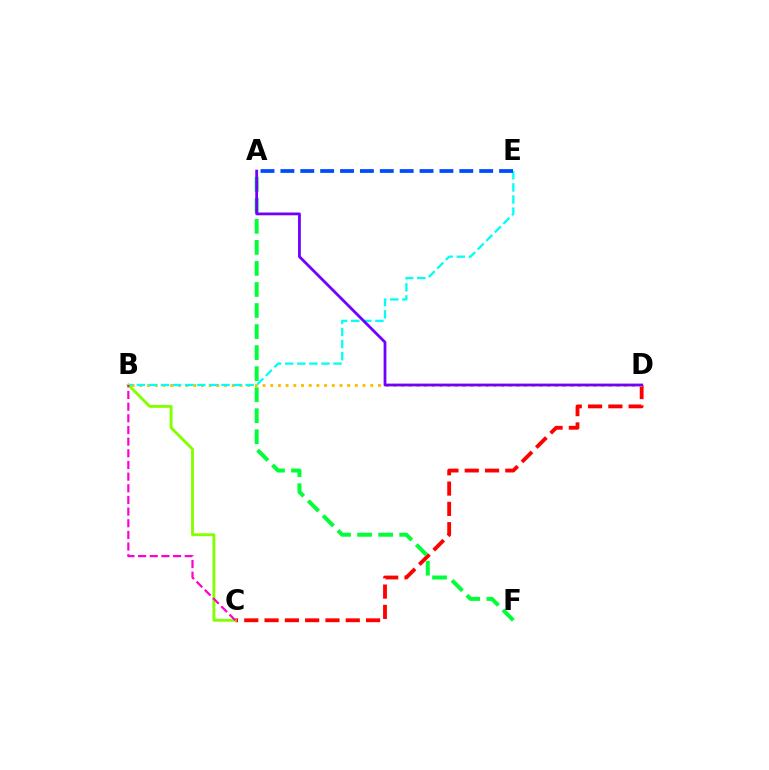{('C', 'D'): [{'color': '#ff0000', 'line_style': 'dashed', 'thickness': 2.76}], ('B', 'D'): [{'color': '#ffbd00', 'line_style': 'dotted', 'thickness': 2.09}], ('B', 'E'): [{'color': '#00fff6', 'line_style': 'dashed', 'thickness': 1.64}], ('A', 'E'): [{'color': '#004bff', 'line_style': 'dashed', 'thickness': 2.7}], ('B', 'C'): [{'color': '#84ff00', 'line_style': 'solid', 'thickness': 2.07}, {'color': '#ff00cf', 'line_style': 'dashed', 'thickness': 1.58}], ('A', 'F'): [{'color': '#00ff39', 'line_style': 'dashed', 'thickness': 2.86}], ('A', 'D'): [{'color': '#7200ff', 'line_style': 'solid', 'thickness': 2.01}]}